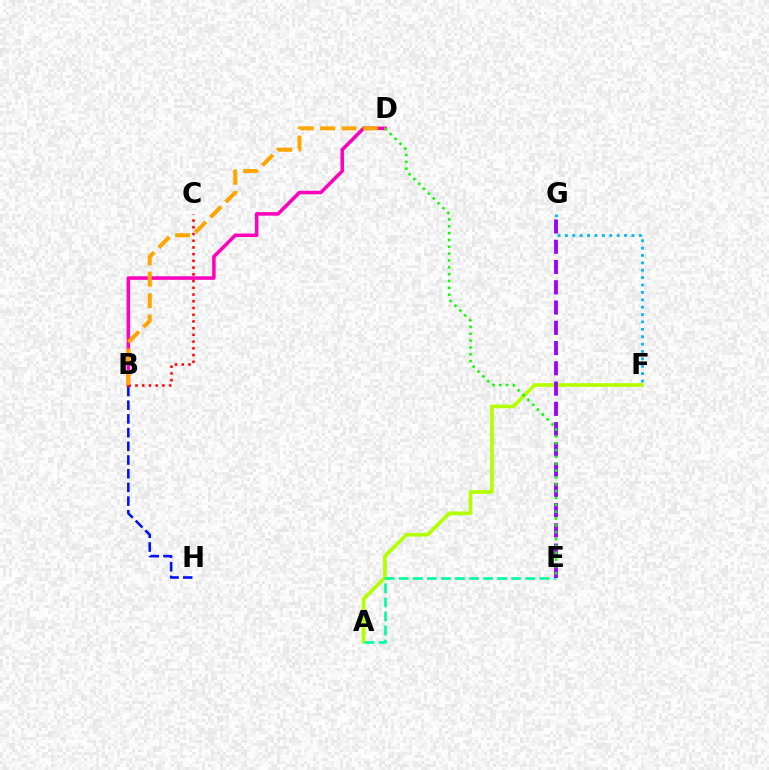{('B', 'D'): [{'color': '#ff00bd', 'line_style': 'solid', 'thickness': 2.54}, {'color': '#ffa500', 'line_style': 'dashed', 'thickness': 2.91}], ('A', 'F'): [{'color': '#b3ff00', 'line_style': 'solid', 'thickness': 2.65}], ('B', 'H'): [{'color': '#0010ff', 'line_style': 'dashed', 'thickness': 1.86}], ('F', 'G'): [{'color': '#00b5ff', 'line_style': 'dotted', 'thickness': 2.01}], ('A', 'E'): [{'color': '#00ff9d', 'line_style': 'dashed', 'thickness': 1.91}], ('E', 'G'): [{'color': '#9b00ff', 'line_style': 'dashed', 'thickness': 2.75}], ('D', 'E'): [{'color': '#08ff00', 'line_style': 'dotted', 'thickness': 1.86}], ('B', 'C'): [{'color': '#ff0000', 'line_style': 'dotted', 'thickness': 1.83}]}